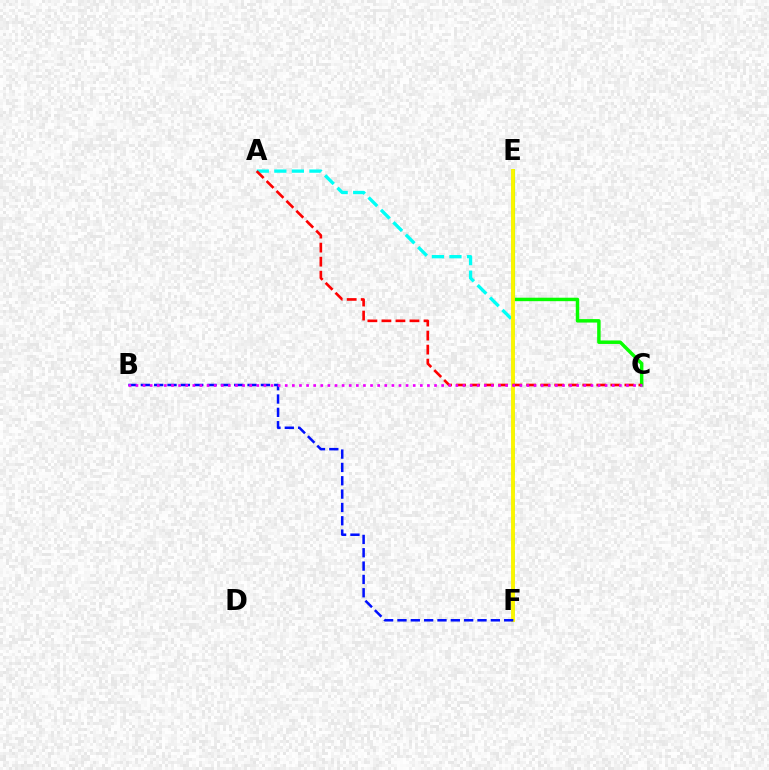{('C', 'E'): [{'color': '#08ff00', 'line_style': 'solid', 'thickness': 2.49}], ('A', 'F'): [{'color': '#00fff6', 'line_style': 'dashed', 'thickness': 2.38}], ('E', 'F'): [{'color': '#fcf500', 'line_style': 'solid', 'thickness': 2.78}], ('A', 'C'): [{'color': '#ff0000', 'line_style': 'dashed', 'thickness': 1.91}], ('B', 'F'): [{'color': '#0010ff', 'line_style': 'dashed', 'thickness': 1.81}], ('B', 'C'): [{'color': '#ee00ff', 'line_style': 'dotted', 'thickness': 1.93}]}